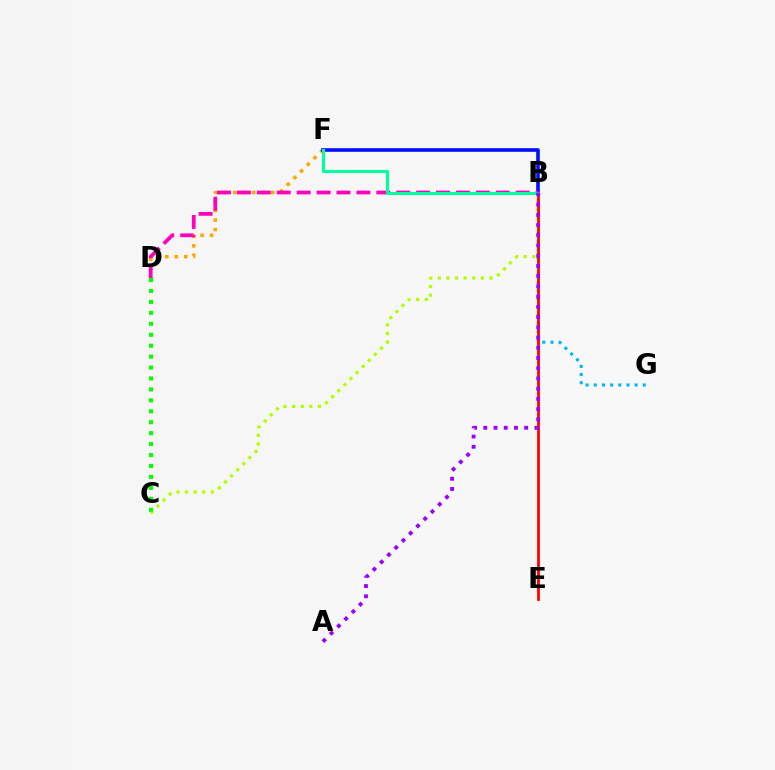{('D', 'F'): [{'color': '#ffa500', 'line_style': 'dotted', 'thickness': 2.57}], ('B', 'G'): [{'color': '#00b5ff', 'line_style': 'dotted', 'thickness': 2.22}], ('B', 'F'): [{'color': '#0010ff', 'line_style': 'solid', 'thickness': 2.6}, {'color': '#00ff9d', 'line_style': 'solid', 'thickness': 2.2}], ('B', 'C'): [{'color': '#b3ff00', 'line_style': 'dotted', 'thickness': 2.34}], ('B', 'E'): [{'color': '#ff0000', 'line_style': 'solid', 'thickness': 1.99}], ('B', 'D'): [{'color': '#ff00bd', 'line_style': 'dashed', 'thickness': 2.7}], ('A', 'B'): [{'color': '#9b00ff', 'line_style': 'dotted', 'thickness': 2.78}], ('C', 'D'): [{'color': '#08ff00', 'line_style': 'dotted', 'thickness': 2.97}]}